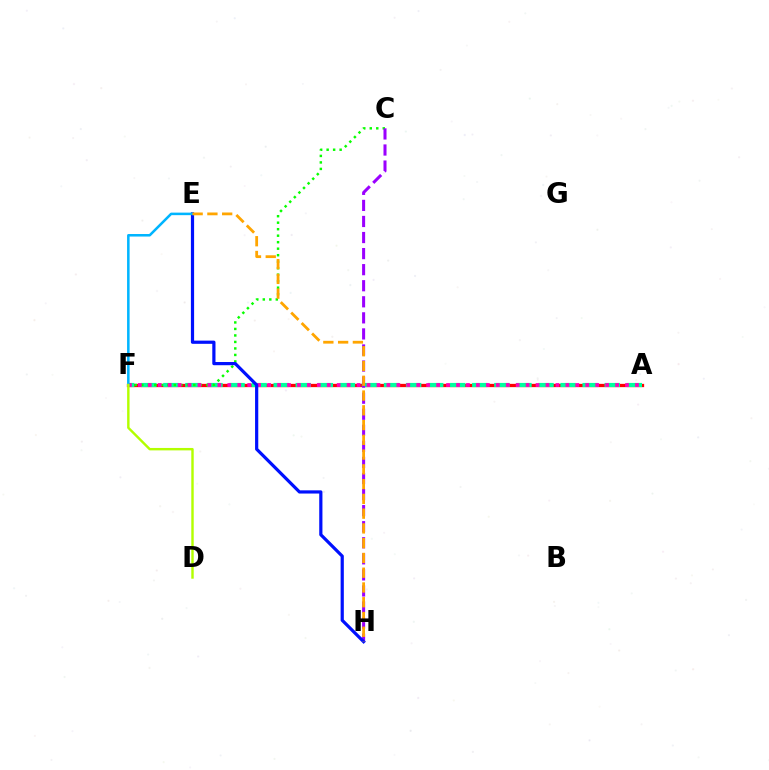{('A', 'F'): [{'color': '#ff0000', 'line_style': 'solid', 'thickness': 2.36}, {'color': '#00ff9d', 'line_style': 'dashed', 'thickness': 3.0}, {'color': '#ff00bd', 'line_style': 'dotted', 'thickness': 2.7}], ('C', 'F'): [{'color': '#08ff00', 'line_style': 'dotted', 'thickness': 1.77}], ('C', 'H'): [{'color': '#9b00ff', 'line_style': 'dashed', 'thickness': 2.18}], ('E', 'H'): [{'color': '#0010ff', 'line_style': 'solid', 'thickness': 2.31}, {'color': '#ffa500', 'line_style': 'dashed', 'thickness': 2.01}], ('E', 'F'): [{'color': '#00b5ff', 'line_style': 'solid', 'thickness': 1.83}], ('D', 'F'): [{'color': '#b3ff00', 'line_style': 'solid', 'thickness': 1.75}]}